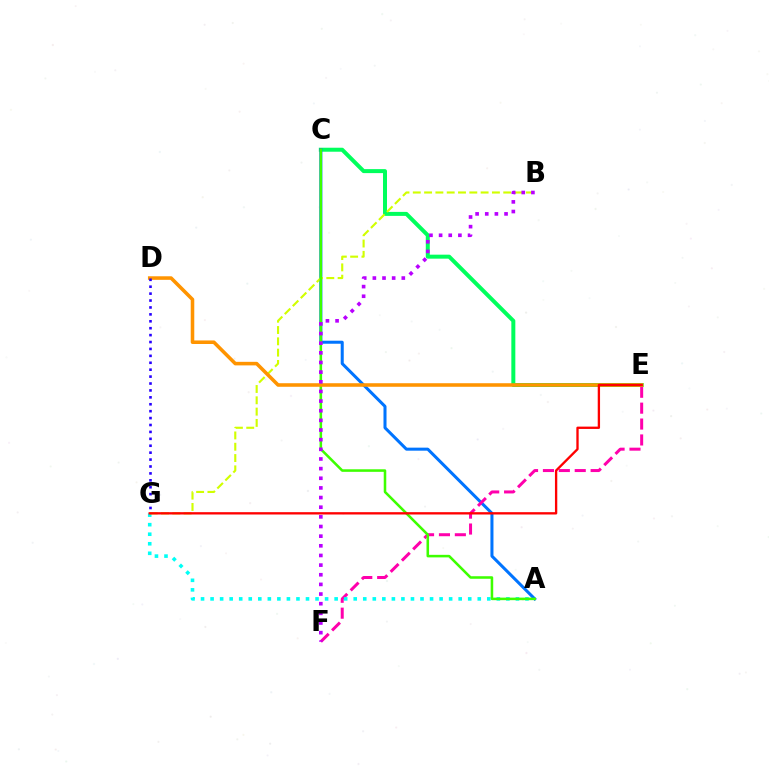{('C', 'E'): [{'color': '#00ff5c', 'line_style': 'solid', 'thickness': 2.87}], ('A', 'C'): [{'color': '#0074ff', 'line_style': 'solid', 'thickness': 2.18}, {'color': '#3dff00', 'line_style': 'solid', 'thickness': 1.84}], ('E', 'F'): [{'color': '#ff00ac', 'line_style': 'dashed', 'thickness': 2.16}], ('A', 'G'): [{'color': '#00fff6', 'line_style': 'dotted', 'thickness': 2.59}], ('B', 'G'): [{'color': '#d1ff00', 'line_style': 'dashed', 'thickness': 1.54}], ('D', 'E'): [{'color': '#ff9400', 'line_style': 'solid', 'thickness': 2.56}], ('E', 'G'): [{'color': '#ff0000', 'line_style': 'solid', 'thickness': 1.68}], ('B', 'F'): [{'color': '#b900ff', 'line_style': 'dotted', 'thickness': 2.62}], ('D', 'G'): [{'color': '#2500ff', 'line_style': 'dotted', 'thickness': 1.88}]}